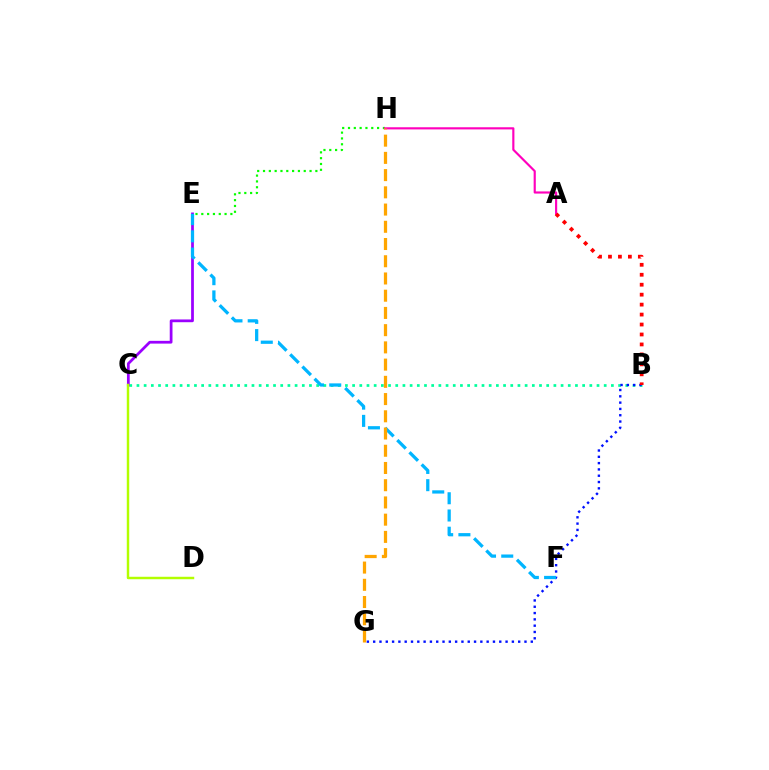{('E', 'H'): [{'color': '#08ff00', 'line_style': 'dotted', 'thickness': 1.58}], ('B', 'C'): [{'color': '#00ff9d', 'line_style': 'dotted', 'thickness': 1.95}], ('C', 'E'): [{'color': '#9b00ff', 'line_style': 'solid', 'thickness': 1.98}], ('B', 'G'): [{'color': '#0010ff', 'line_style': 'dotted', 'thickness': 1.71}], ('E', 'F'): [{'color': '#00b5ff', 'line_style': 'dashed', 'thickness': 2.34}], ('C', 'D'): [{'color': '#b3ff00', 'line_style': 'solid', 'thickness': 1.77}], ('A', 'H'): [{'color': '#ff00bd', 'line_style': 'solid', 'thickness': 1.55}], ('A', 'B'): [{'color': '#ff0000', 'line_style': 'dotted', 'thickness': 2.71}], ('G', 'H'): [{'color': '#ffa500', 'line_style': 'dashed', 'thickness': 2.34}]}